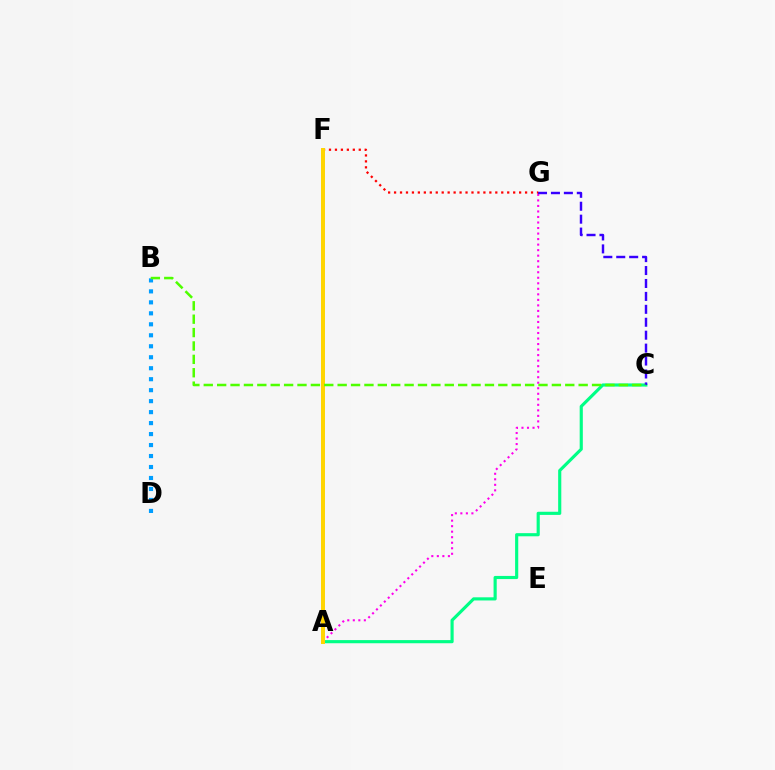{('A', 'C'): [{'color': '#00ff86', 'line_style': 'solid', 'thickness': 2.26}], ('A', 'G'): [{'color': '#ff00ed', 'line_style': 'dotted', 'thickness': 1.5}], ('B', 'D'): [{'color': '#009eff', 'line_style': 'dotted', 'thickness': 2.98}], ('C', 'G'): [{'color': '#3700ff', 'line_style': 'dashed', 'thickness': 1.76}], ('F', 'G'): [{'color': '#ff0000', 'line_style': 'dotted', 'thickness': 1.62}], ('A', 'F'): [{'color': '#ffd500', 'line_style': 'solid', 'thickness': 2.86}], ('B', 'C'): [{'color': '#4fff00', 'line_style': 'dashed', 'thickness': 1.82}]}